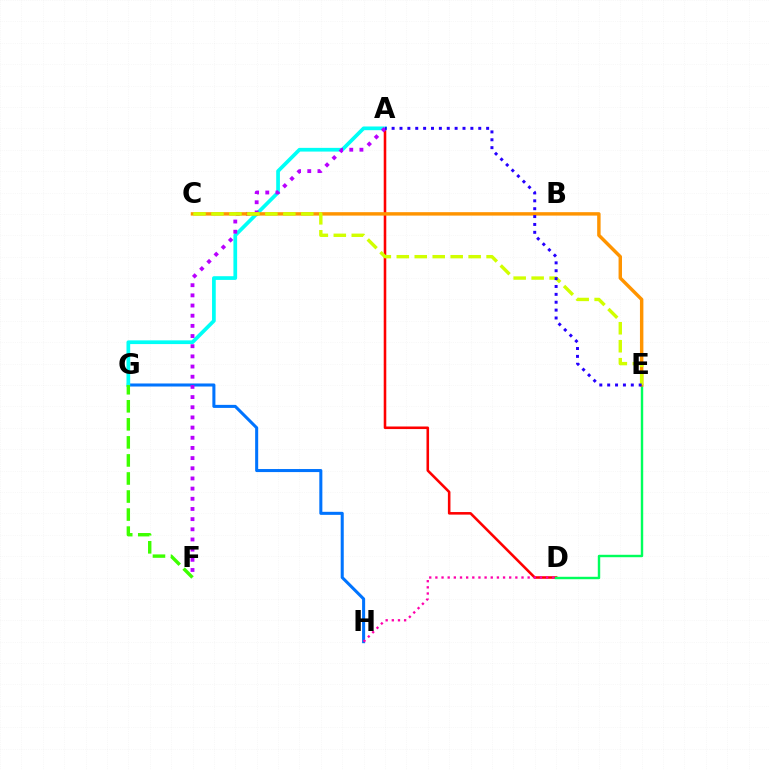{('G', 'H'): [{'color': '#0074ff', 'line_style': 'solid', 'thickness': 2.19}], ('A', 'D'): [{'color': '#ff0000', 'line_style': 'solid', 'thickness': 1.85}], ('D', 'H'): [{'color': '#ff00ac', 'line_style': 'dotted', 'thickness': 1.67}], ('A', 'G'): [{'color': '#00fff6', 'line_style': 'solid', 'thickness': 2.67}], ('D', 'E'): [{'color': '#00ff5c', 'line_style': 'solid', 'thickness': 1.74}], ('F', 'G'): [{'color': '#3dff00', 'line_style': 'dashed', 'thickness': 2.45}], ('A', 'F'): [{'color': '#b900ff', 'line_style': 'dotted', 'thickness': 2.76}], ('C', 'E'): [{'color': '#ff9400', 'line_style': 'solid', 'thickness': 2.47}, {'color': '#d1ff00', 'line_style': 'dashed', 'thickness': 2.44}], ('A', 'E'): [{'color': '#2500ff', 'line_style': 'dotted', 'thickness': 2.14}]}